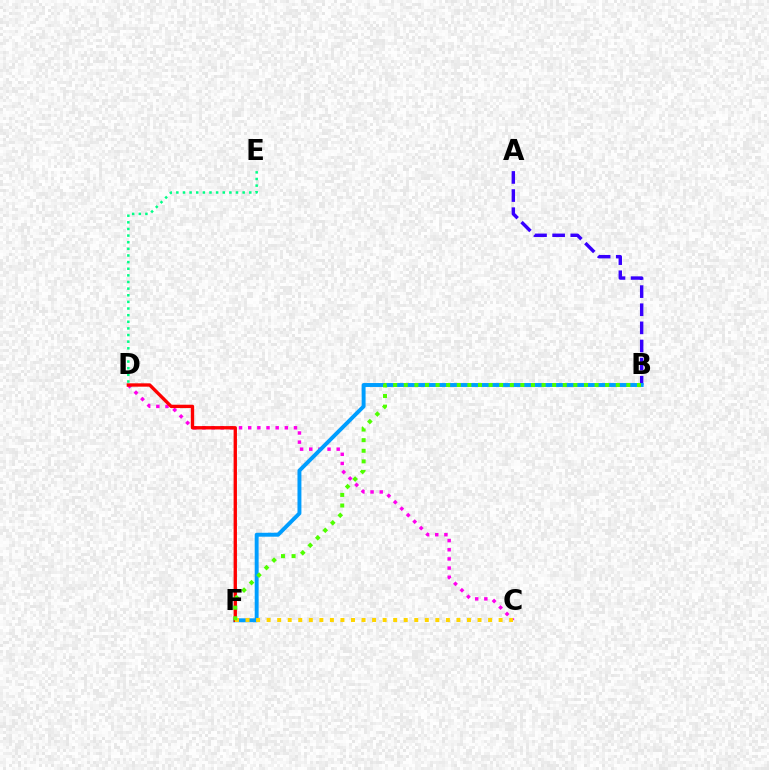{('C', 'D'): [{'color': '#ff00ed', 'line_style': 'dotted', 'thickness': 2.49}], ('A', 'B'): [{'color': '#3700ff', 'line_style': 'dashed', 'thickness': 2.46}], ('B', 'F'): [{'color': '#009eff', 'line_style': 'solid', 'thickness': 2.83}, {'color': '#4fff00', 'line_style': 'dotted', 'thickness': 2.88}], ('D', 'F'): [{'color': '#ff0000', 'line_style': 'solid', 'thickness': 2.41}], ('C', 'F'): [{'color': '#ffd500', 'line_style': 'dotted', 'thickness': 2.87}], ('D', 'E'): [{'color': '#00ff86', 'line_style': 'dotted', 'thickness': 1.8}]}